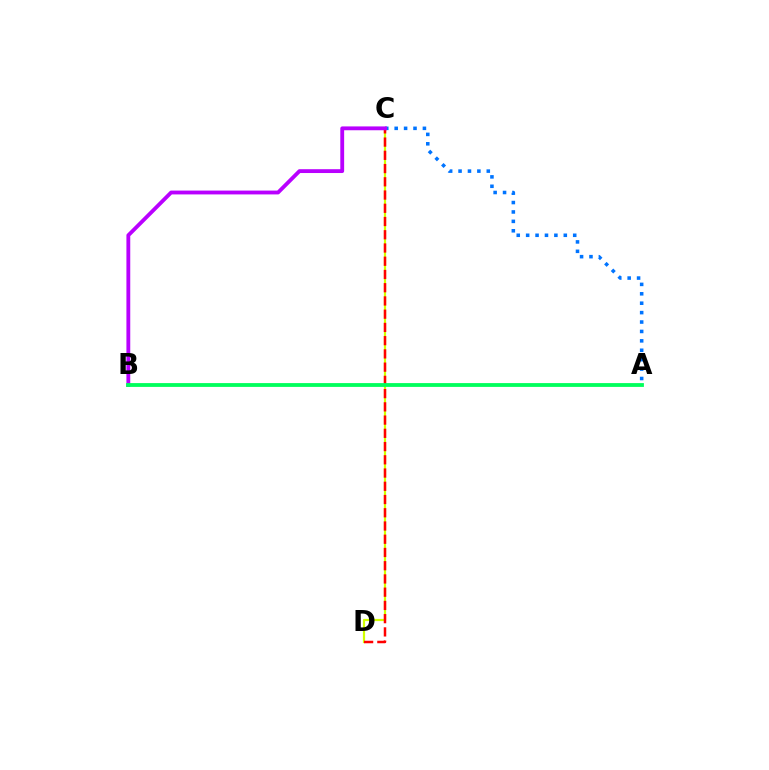{('A', 'C'): [{'color': '#0074ff', 'line_style': 'dotted', 'thickness': 2.56}], ('C', 'D'): [{'color': '#d1ff00', 'line_style': 'solid', 'thickness': 1.59}, {'color': '#ff0000', 'line_style': 'dashed', 'thickness': 1.8}], ('B', 'C'): [{'color': '#b900ff', 'line_style': 'solid', 'thickness': 2.76}], ('A', 'B'): [{'color': '#00ff5c', 'line_style': 'solid', 'thickness': 2.74}]}